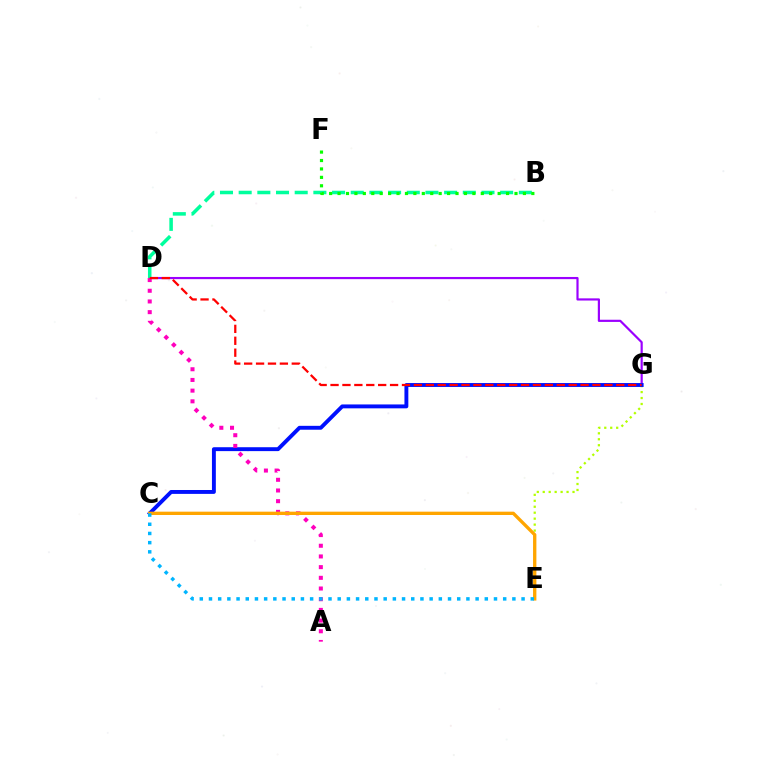{('E', 'G'): [{'color': '#b3ff00', 'line_style': 'dotted', 'thickness': 1.62}], ('D', 'G'): [{'color': '#9b00ff', 'line_style': 'solid', 'thickness': 1.57}, {'color': '#ff0000', 'line_style': 'dashed', 'thickness': 1.62}], ('C', 'G'): [{'color': '#0010ff', 'line_style': 'solid', 'thickness': 2.8}], ('B', 'D'): [{'color': '#00ff9d', 'line_style': 'dashed', 'thickness': 2.54}], ('B', 'F'): [{'color': '#08ff00', 'line_style': 'dotted', 'thickness': 2.29}], ('A', 'D'): [{'color': '#ff00bd', 'line_style': 'dotted', 'thickness': 2.9}], ('C', 'E'): [{'color': '#ffa500', 'line_style': 'solid', 'thickness': 2.4}, {'color': '#00b5ff', 'line_style': 'dotted', 'thickness': 2.5}]}